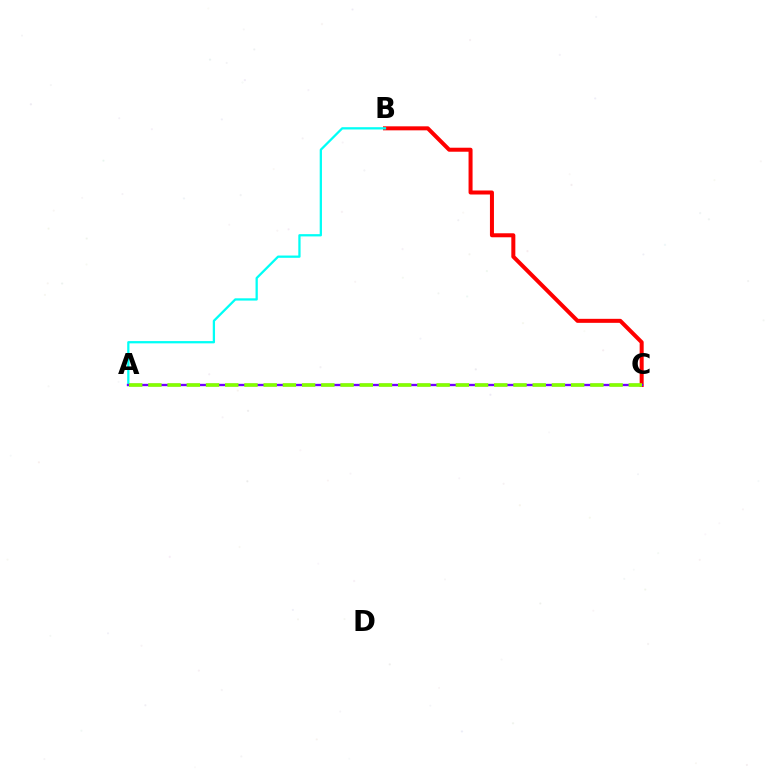{('B', 'C'): [{'color': '#ff0000', 'line_style': 'solid', 'thickness': 2.89}], ('A', 'B'): [{'color': '#00fff6', 'line_style': 'solid', 'thickness': 1.64}], ('A', 'C'): [{'color': '#7200ff', 'line_style': 'solid', 'thickness': 1.69}, {'color': '#84ff00', 'line_style': 'dashed', 'thickness': 2.61}]}